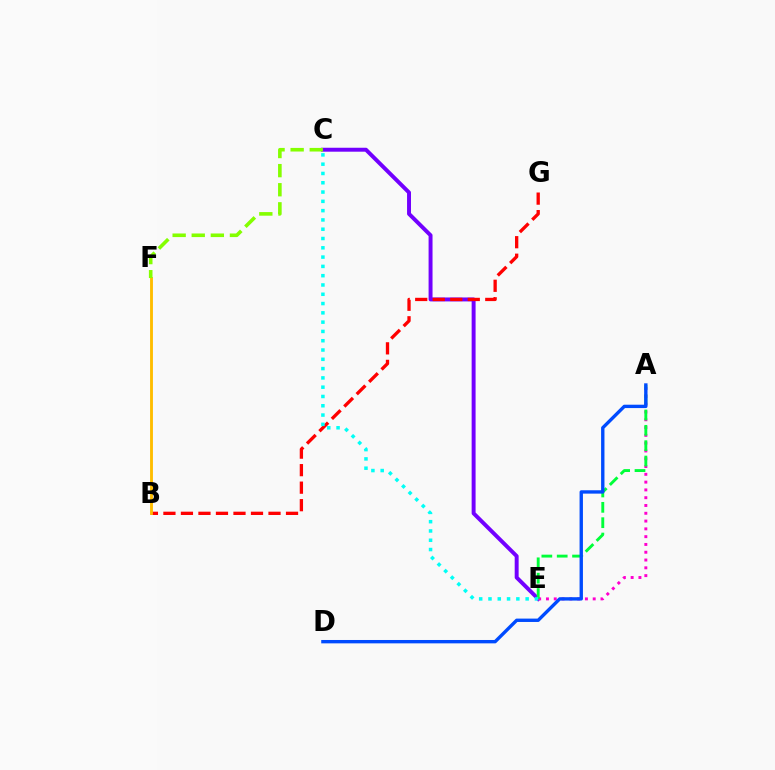{('C', 'E'): [{'color': '#7200ff', 'line_style': 'solid', 'thickness': 2.84}, {'color': '#00fff6', 'line_style': 'dotted', 'thickness': 2.52}], ('A', 'E'): [{'color': '#ff00cf', 'line_style': 'dotted', 'thickness': 2.12}, {'color': '#00ff39', 'line_style': 'dashed', 'thickness': 2.09}], ('B', 'G'): [{'color': '#ff0000', 'line_style': 'dashed', 'thickness': 2.38}], ('B', 'F'): [{'color': '#ffbd00', 'line_style': 'solid', 'thickness': 2.06}], ('C', 'F'): [{'color': '#84ff00', 'line_style': 'dashed', 'thickness': 2.59}], ('A', 'D'): [{'color': '#004bff', 'line_style': 'solid', 'thickness': 2.42}]}